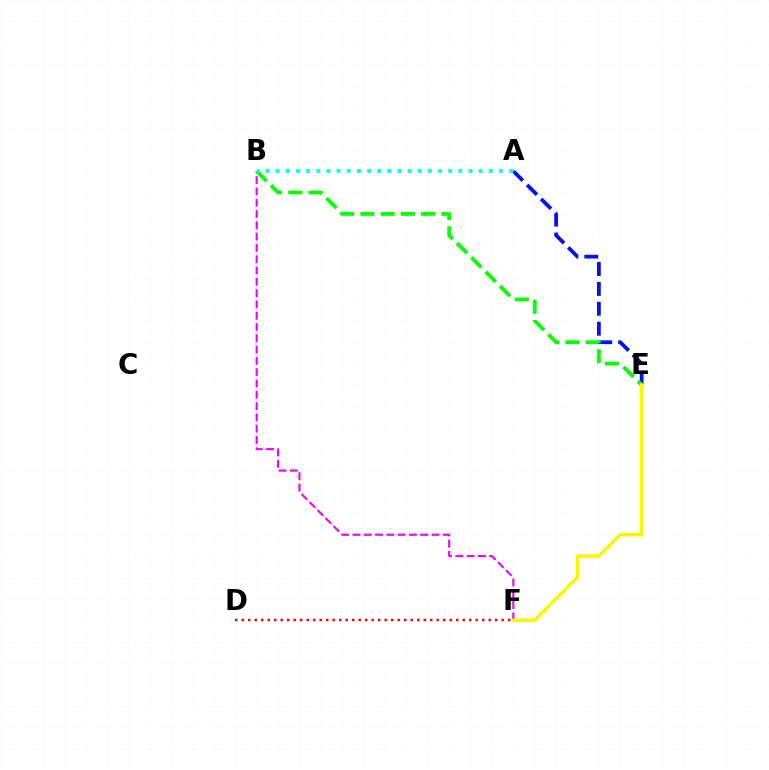{('D', 'F'): [{'color': '#ff0000', 'line_style': 'dotted', 'thickness': 1.77}], ('A', 'E'): [{'color': '#0010ff', 'line_style': 'dashed', 'thickness': 2.7}], ('B', 'F'): [{'color': '#ee00ff', 'line_style': 'dashed', 'thickness': 1.53}], ('B', 'E'): [{'color': '#08ff00', 'line_style': 'dashed', 'thickness': 2.75}], ('A', 'B'): [{'color': '#00fff6', 'line_style': 'dotted', 'thickness': 2.76}], ('E', 'F'): [{'color': '#fcf500', 'line_style': 'solid', 'thickness': 2.5}]}